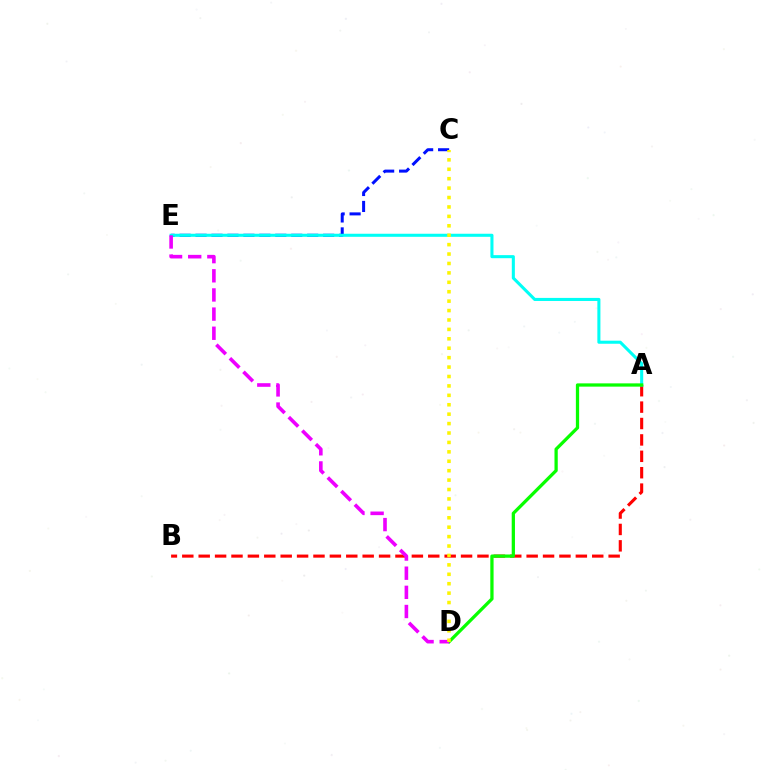{('A', 'B'): [{'color': '#ff0000', 'line_style': 'dashed', 'thickness': 2.23}], ('C', 'E'): [{'color': '#0010ff', 'line_style': 'dashed', 'thickness': 2.17}], ('A', 'E'): [{'color': '#00fff6', 'line_style': 'solid', 'thickness': 2.21}], ('A', 'D'): [{'color': '#08ff00', 'line_style': 'solid', 'thickness': 2.35}], ('D', 'E'): [{'color': '#ee00ff', 'line_style': 'dashed', 'thickness': 2.6}], ('C', 'D'): [{'color': '#fcf500', 'line_style': 'dotted', 'thickness': 2.56}]}